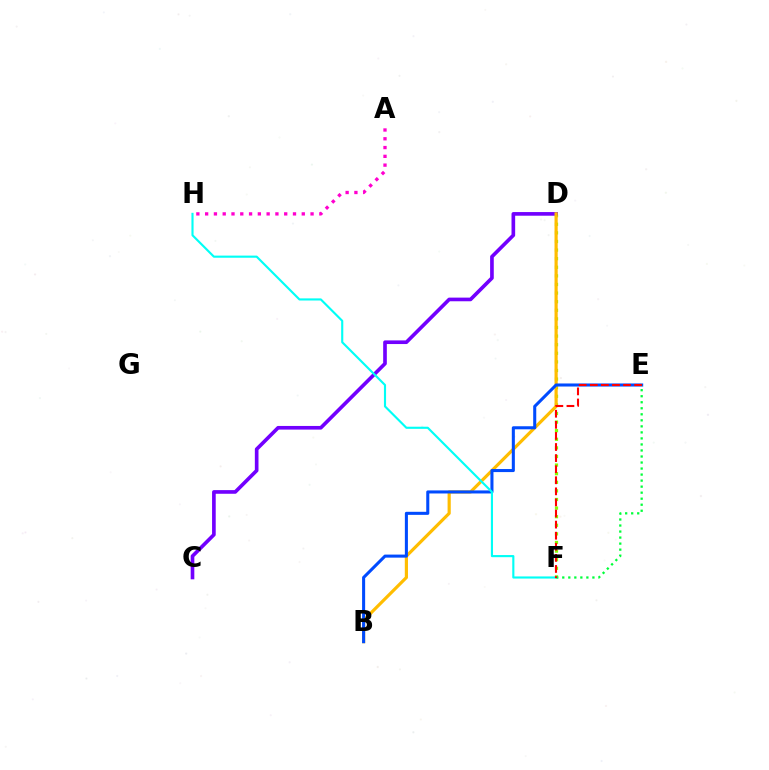{('D', 'F'): [{'color': '#84ff00', 'line_style': 'dotted', 'thickness': 2.34}], ('C', 'D'): [{'color': '#7200ff', 'line_style': 'solid', 'thickness': 2.63}], ('B', 'D'): [{'color': '#ffbd00', 'line_style': 'solid', 'thickness': 2.29}], ('B', 'E'): [{'color': '#004bff', 'line_style': 'solid', 'thickness': 2.2}], ('E', 'F'): [{'color': '#00ff39', 'line_style': 'dotted', 'thickness': 1.64}, {'color': '#ff0000', 'line_style': 'dashed', 'thickness': 1.51}], ('F', 'H'): [{'color': '#00fff6', 'line_style': 'solid', 'thickness': 1.54}], ('A', 'H'): [{'color': '#ff00cf', 'line_style': 'dotted', 'thickness': 2.39}]}